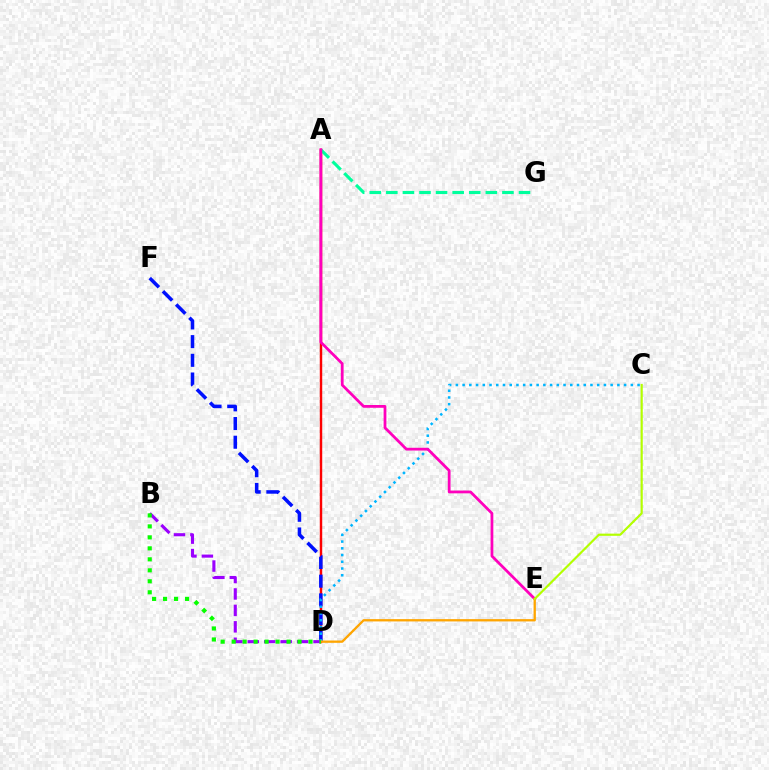{('A', 'D'): [{'color': '#ff0000', 'line_style': 'solid', 'thickness': 1.76}], ('D', 'F'): [{'color': '#0010ff', 'line_style': 'dashed', 'thickness': 2.54}], ('A', 'G'): [{'color': '#00ff9d', 'line_style': 'dashed', 'thickness': 2.25}], ('C', 'D'): [{'color': '#00b5ff', 'line_style': 'dotted', 'thickness': 1.83}], ('A', 'E'): [{'color': '#ff00bd', 'line_style': 'solid', 'thickness': 1.99}], ('D', 'E'): [{'color': '#ffa500', 'line_style': 'solid', 'thickness': 1.66}], ('B', 'D'): [{'color': '#9b00ff', 'line_style': 'dashed', 'thickness': 2.23}, {'color': '#08ff00', 'line_style': 'dotted', 'thickness': 2.98}], ('C', 'E'): [{'color': '#b3ff00', 'line_style': 'solid', 'thickness': 1.57}]}